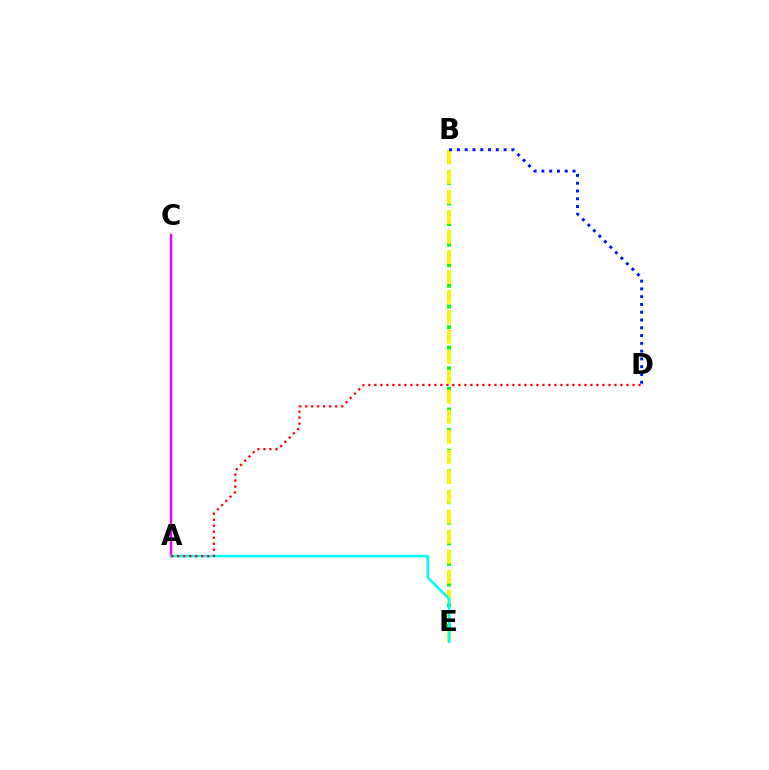{('B', 'E'): [{'color': '#08ff00', 'line_style': 'dotted', 'thickness': 2.8}, {'color': '#fcf500', 'line_style': 'dashed', 'thickness': 2.72}], ('A', 'C'): [{'color': '#ee00ff', 'line_style': 'solid', 'thickness': 1.76}], ('A', 'E'): [{'color': '#00fff6', 'line_style': 'solid', 'thickness': 1.84}], ('A', 'D'): [{'color': '#ff0000', 'line_style': 'dotted', 'thickness': 1.63}], ('B', 'D'): [{'color': '#0010ff', 'line_style': 'dotted', 'thickness': 2.11}]}